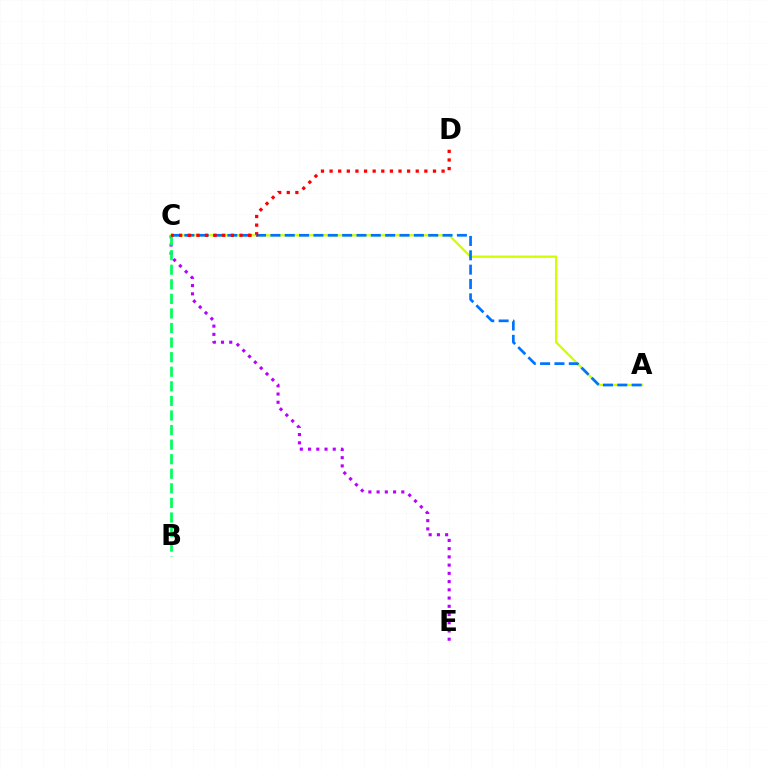{('A', 'C'): [{'color': '#d1ff00', 'line_style': 'solid', 'thickness': 1.67}, {'color': '#0074ff', 'line_style': 'dashed', 'thickness': 1.95}], ('C', 'E'): [{'color': '#b900ff', 'line_style': 'dotted', 'thickness': 2.24}], ('B', 'C'): [{'color': '#00ff5c', 'line_style': 'dashed', 'thickness': 1.98}], ('C', 'D'): [{'color': '#ff0000', 'line_style': 'dotted', 'thickness': 2.34}]}